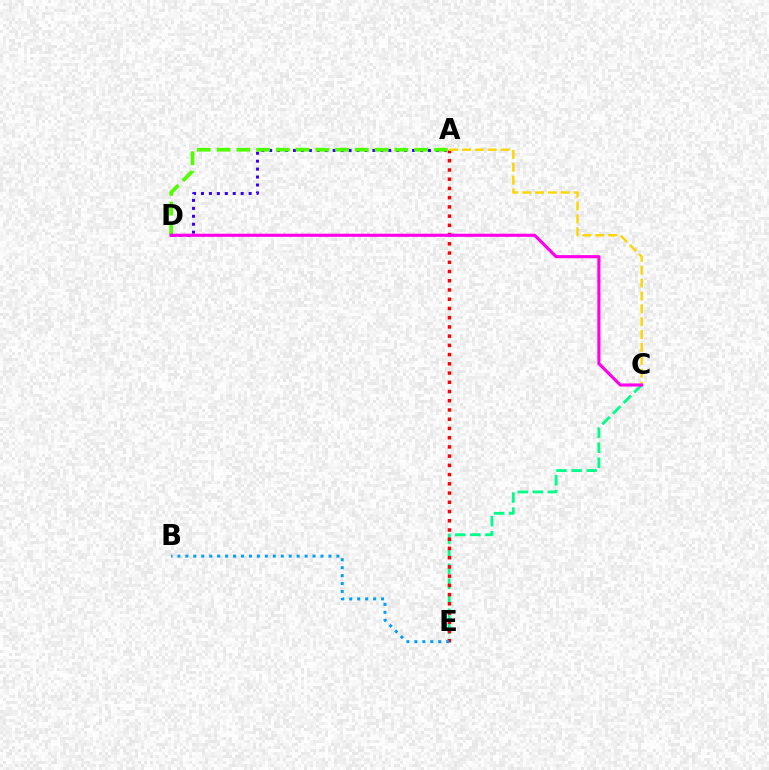{('C', 'E'): [{'color': '#00ff86', 'line_style': 'dashed', 'thickness': 2.04}], ('A', 'D'): [{'color': '#3700ff', 'line_style': 'dotted', 'thickness': 2.16}, {'color': '#4fff00', 'line_style': 'dashed', 'thickness': 2.68}], ('A', 'E'): [{'color': '#ff0000', 'line_style': 'dotted', 'thickness': 2.51}], ('B', 'E'): [{'color': '#009eff', 'line_style': 'dotted', 'thickness': 2.16}], ('A', 'C'): [{'color': '#ffd500', 'line_style': 'dashed', 'thickness': 1.75}], ('C', 'D'): [{'color': '#ff00ed', 'line_style': 'solid', 'thickness': 2.25}]}